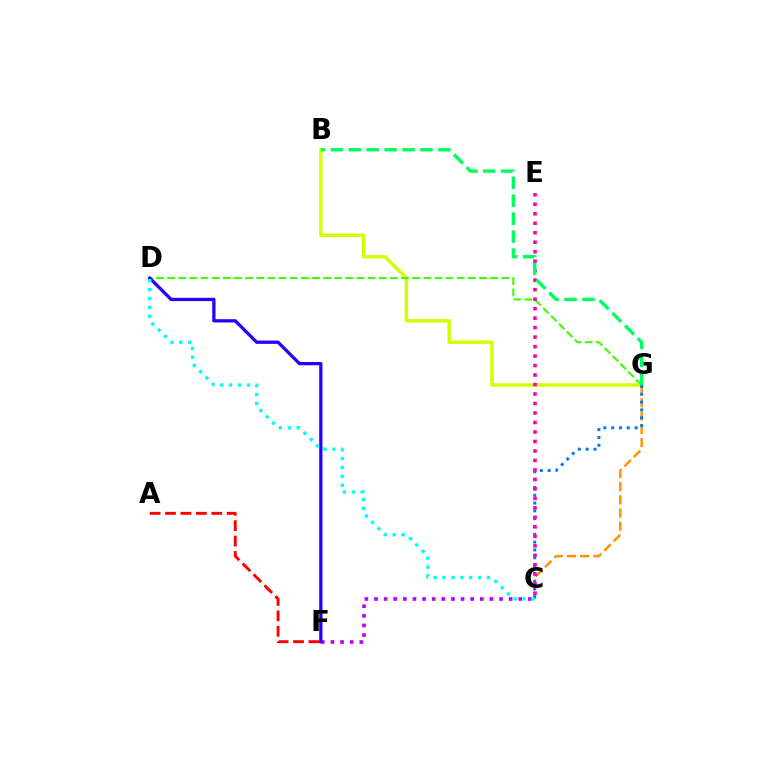{('C', 'G'): [{'color': '#ff9400', 'line_style': 'dashed', 'thickness': 1.8}, {'color': '#0074ff', 'line_style': 'dotted', 'thickness': 2.12}], ('C', 'F'): [{'color': '#b900ff', 'line_style': 'dotted', 'thickness': 2.61}], ('B', 'G'): [{'color': '#d1ff00', 'line_style': 'solid', 'thickness': 2.48}, {'color': '#00ff5c', 'line_style': 'dashed', 'thickness': 2.43}], ('D', 'G'): [{'color': '#3dff00', 'line_style': 'dashed', 'thickness': 1.51}], ('C', 'E'): [{'color': '#ff00ac', 'line_style': 'dotted', 'thickness': 2.58}], ('D', 'F'): [{'color': '#2500ff', 'line_style': 'solid', 'thickness': 2.36}], ('C', 'D'): [{'color': '#00fff6', 'line_style': 'dotted', 'thickness': 2.42}], ('A', 'F'): [{'color': '#ff0000', 'line_style': 'dashed', 'thickness': 2.09}]}